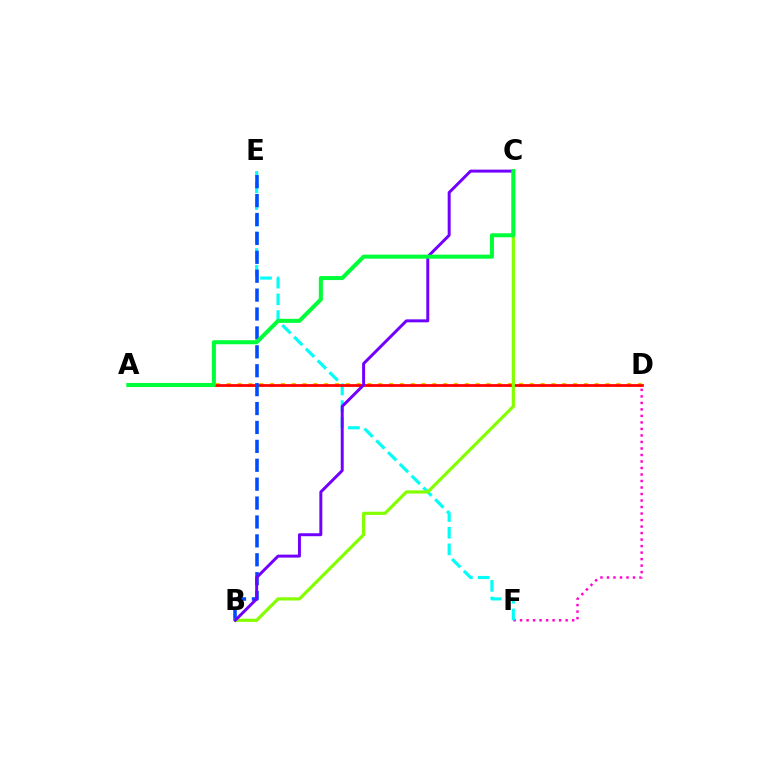{('D', 'F'): [{'color': '#ff00cf', 'line_style': 'dotted', 'thickness': 1.77}], ('A', 'D'): [{'color': '#ffbd00', 'line_style': 'dotted', 'thickness': 2.94}, {'color': '#ff0000', 'line_style': 'solid', 'thickness': 1.98}], ('E', 'F'): [{'color': '#00fff6', 'line_style': 'dashed', 'thickness': 2.26}], ('B', 'E'): [{'color': '#004bff', 'line_style': 'dashed', 'thickness': 2.57}], ('B', 'C'): [{'color': '#84ff00', 'line_style': 'solid', 'thickness': 2.3}, {'color': '#7200ff', 'line_style': 'solid', 'thickness': 2.13}], ('A', 'C'): [{'color': '#00ff39', 'line_style': 'solid', 'thickness': 2.9}]}